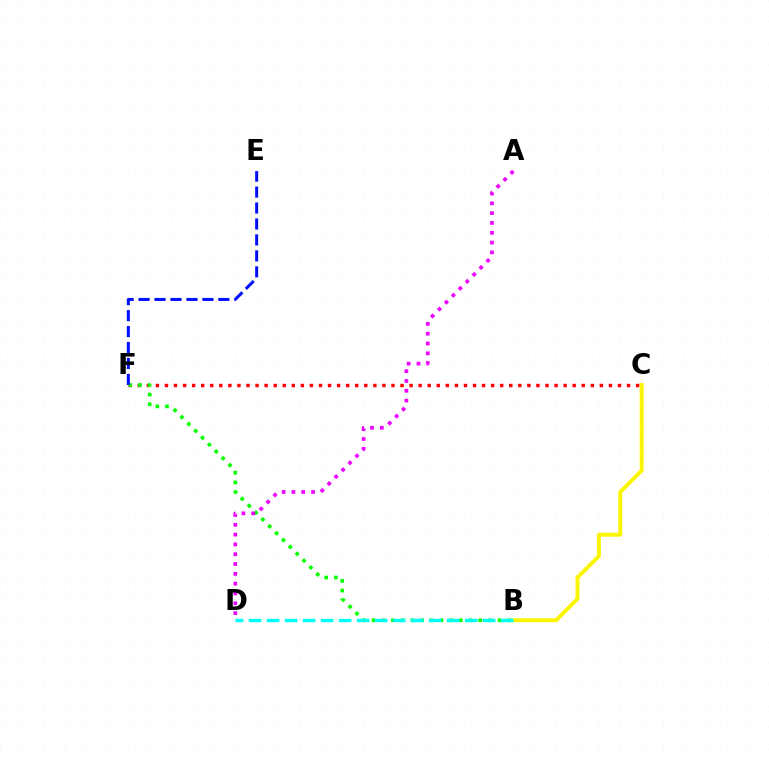{('B', 'C'): [{'color': '#fcf500', 'line_style': 'solid', 'thickness': 2.84}], ('C', 'F'): [{'color': '#ff0000', 'line_style': 'dotted', 'thickness': 2.46}], ('B', 'F'): [{'color': '#08ff00', 'line_style': 'dotted', 'thickness': 2.64}], ('B', 'D'): [{'color': '#00fff6', 'line_style': 'dashed', 'thickness': 2.45}], ('E', 'F'): [{'color': '#0010ff', 'line_style': 'dashed', 'thickness': 2.17}], ('A', 'D'): [{'color': '#ee00ff', 'line_style': 'dotted', 'thickness': 2.66}]}